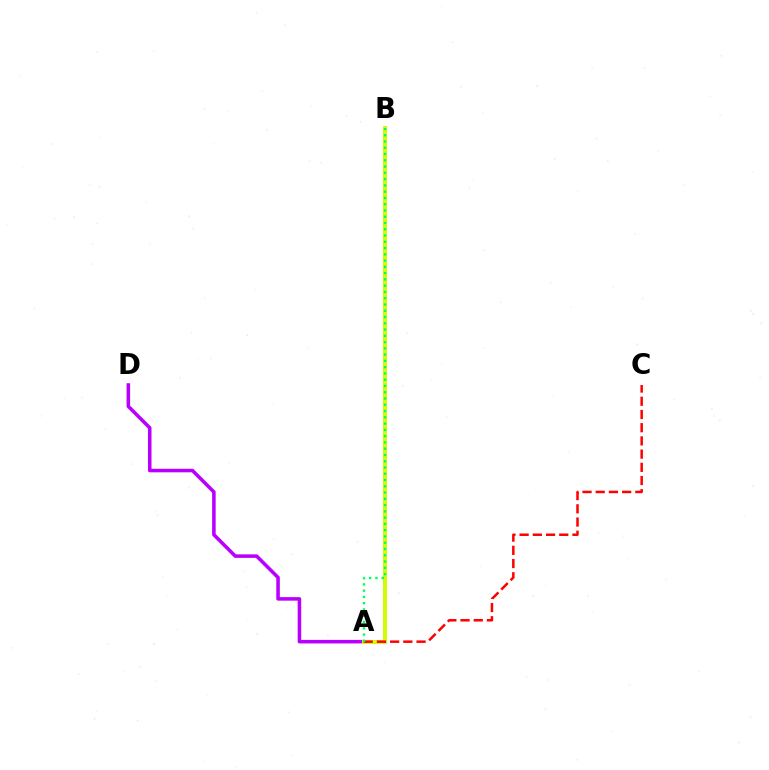{('A', 'D'): [{'color': '#b900ff', 'line_style': 'solid', 'thickness': 2.55}], ('A', 'B'): [{'color': '#0074ff', 'line_style': 'solid', 'thickness': 2.69}, {'color': '#d1ff00', 'line_style': 'solid', 'thickness': 2.85}, {'color': '#00ff5c', 'line_style': 'dotted', 'thickness': 1.7}], ('A', 'C'): [{'color': '#ff0000', 'line_style': 'dashed', 'thickness': 1.79}]}